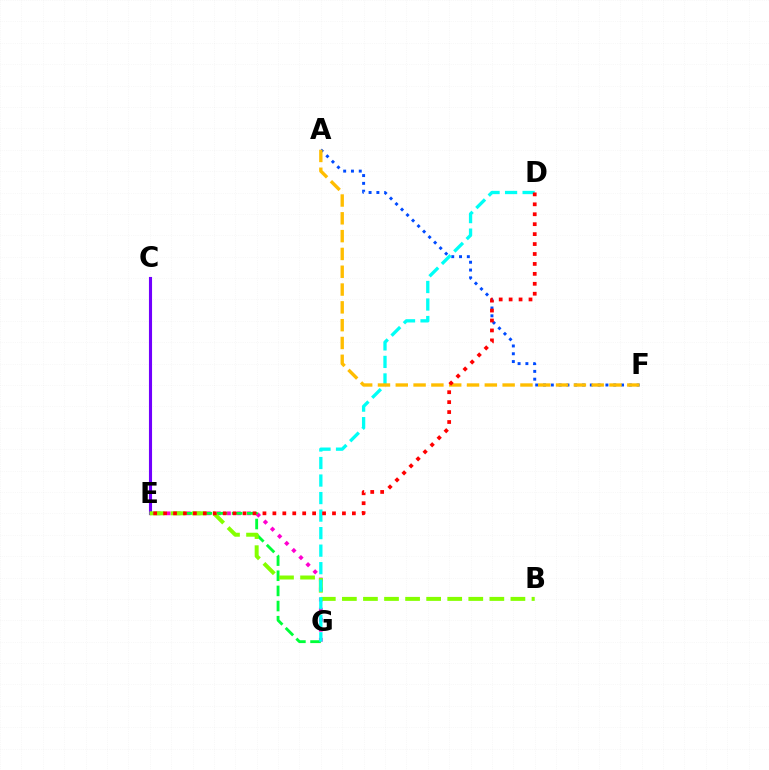{('A', 'F'): [{'color': '#004bff', 'line_style': 'dotted', 'thickness': 2.12}, {'color': '#ffbd00', 'line_style': 'dashed', 'thickness': 2.42}], ('C', 'E'): [{'color': '#7200ff', 'line_style': 'solid', 'thickness': 2.23}], ('E', 'G'): [{'color': '#ff00cf', 'line_style': 'dotted', 'thickness': 2.73}, {'color': '#00ff39', 'line_style': 'dashed', 'thickness': 2.06}], ('B', 'E'): [{'color': '#84ff00', 'line_style': 'dashed', 'thickness': 2.86}], ('D', 'G'): [{'color': '#00fff6', 'line_style': 'dashed', 'thickness': 2.38}], ('D', 'E'): [{'color': '#ff0000', 'line_style': 'dotted', 'thickness': 2.7}]}